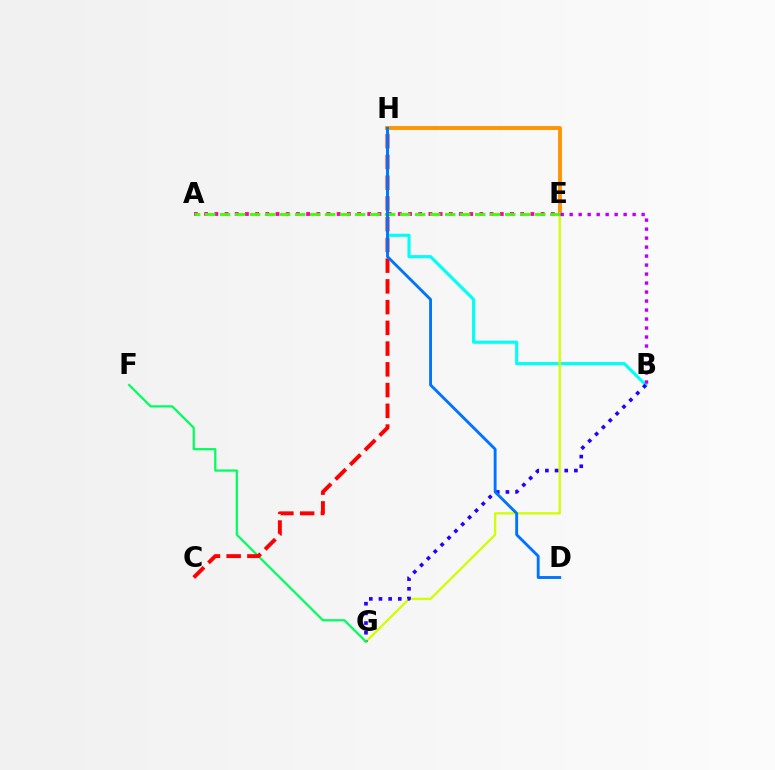{('B', 'H'): [{'color': '#00fff6', 'line_style': 'solid', 'thickness': 2.25}], ('E', 'H'): [{'color': '#ff9400', 'line_style': 'solid', 'thickness': 2.78}], ('E', 'G'): [{'color': '#d1ff00', 'line_style': 'solid', 'thickness': 1.65}], ('B', 'G'): [{'color': '#2500ff', 'line_style': 'dotted', 'thickness': 2.63}], ('A', 'E'): [{'color': '#ff00ac', 'line_style': 'dotted', 'thickness': 2.77}, {'color': '#3dff00', 'line_style': 'dashed', 'thickness': 2.04}], ('F', 'G'): [{'color': '#00ff5c', 'line_style': 'solid', 'thickness': 1.61}], ('C', 'H'): [{'color': '#ff0000', 'line_style': 'dashed', 'thickness': 2.82}], ('B', 'E'): [{'color': '#b900ff', 'line_style': 'dotted', 'thickness': 2.44}], ('D', 'H'): [{'color': '#0074ff', 'line_style': 'solid', 'thickness': 2.07}]}